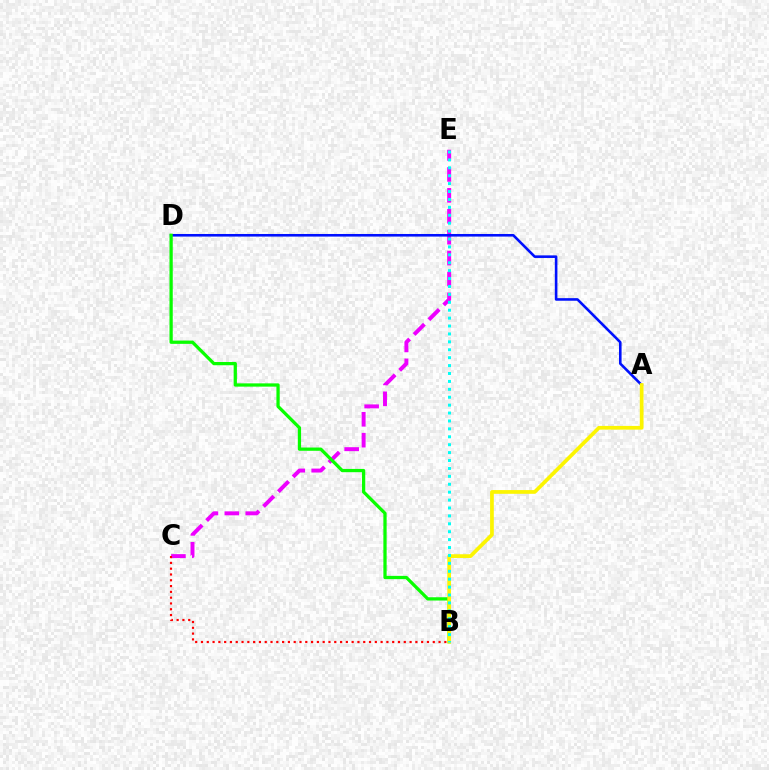{('C', 'E'): [{'color': '#ee00ff', 'line_style': 'dashed', 'thickness': 2.84}], ('A', 'D'): [{'color': '#0010ff', 'line_style': 'solid', 'thickness': 1.87}], ('B', 'D'): [{'color': '#08ff00', 'line_style': 'solid', 'thickness': 2.35}], ('A', 'B'): [{'color': '#fcf500', 'line_style': 'solid', 'thickness': 2.68}], ('B', 'E'): [{'color': '#00fff6', 'line_style': 'dotted', 'thickness': 2.15}], ('B', 'C'): [{'color': '#ff0000', 'line_style': 'dotted', 'thickness': 1.57}]}